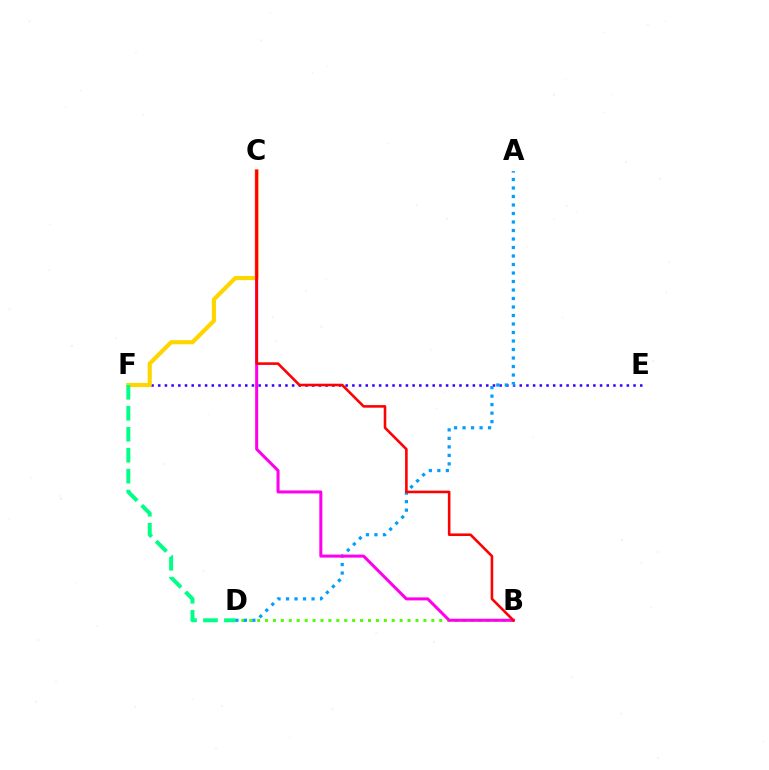{('E', 'F'): [{'color': '#3700ff', 'line_style': 'dotted', 'thickness': 1.82}], ('C', 'F'): [{'color': '#ffd500', 'line_style': 'solid', 'thickness': 2.99}], ('B', 'D'): [{'color': '#4fff00', 'line_style': 'dotted', 'thickness': 2.15}], ('A', 'D'): [{'color': '#009eff', 'line_style': 'dotted', 'thickness': 2.31}], ('B', 'C'): [{'color': '#ff00ed', 'line_style': 'solid', 'thickness': 2.18}, {'color': '#ff0000', 'line_style': 'solid', 'thickness': 1.87}], ('D', 'F'): [{'color': '#00ff86', 'line_style': 'dashed', 'thickness': 2.85}]}